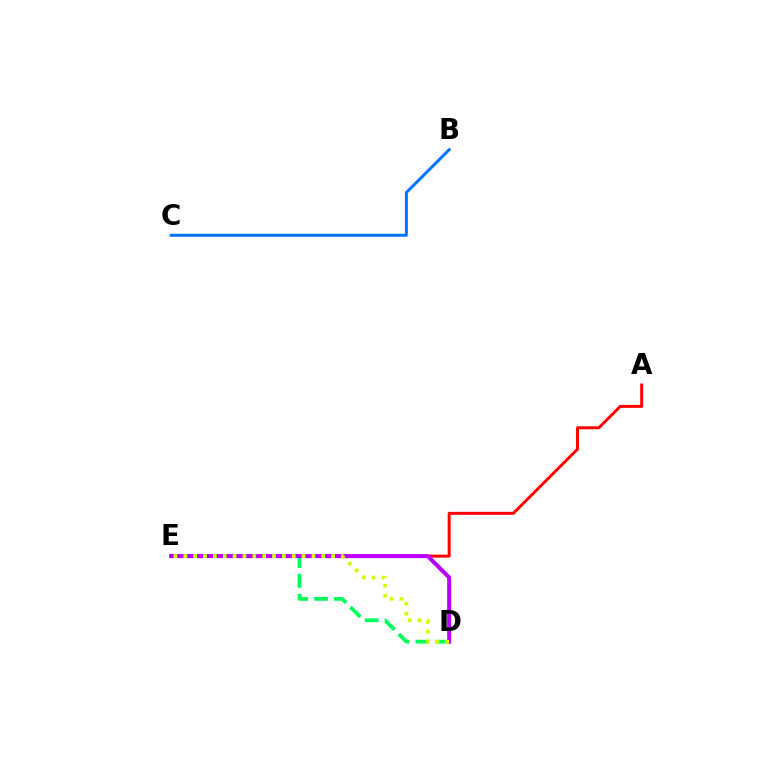{('A', 'E'): [{'color': '#ff0000', 'line_style': 'solid', 'thickness': 2.14}], ('D', 'E'): [{'color': '#00ff5c', 'line_style': 'dashed', 'thickness': 2.7}, {'color': '#b900ff', 'line_style': 'solid', 'thickness': 2.9}, {'color': '#d1ff00', 'line_style': 'dotted', 'thickness': 2.68}], ('B', 'C'): [{'color': '#0074ff', 'line_style': 'solid', 'thickness': 2.14}]}